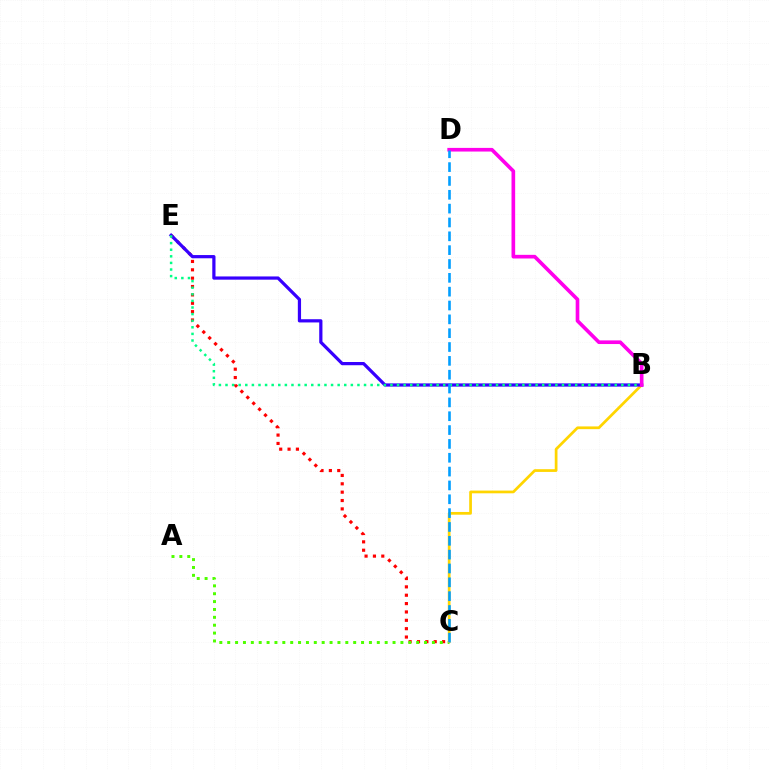{('C', 'E'): [{'color': '#ff0000', 'line_style': 'dotted', 'thickness': 2.27}], ('A', 'C'): [{'color': '#4fff00', 'line_style': 'dotted', 'thickness': 2.14}], ('B', 'C'): [{'color': '#ffd500', 'line_style': 'solid', 'thickness': 1.97}], ('B', 'E'): [{'color': '#3700ff', 'line_style': 'solid', 'thickness': 2.32}, {'color': '#00ff86', 'line_style': 'dotted', 'thickness': 1.79}], ('B', 'D'): [{'color': '#ff00ed', 'line_style': 'solid', 'thickness': 2.63}], ('C', 'D'): [{'color': '#009eff', 'line_style': 'dashed', 'thickness': 1.88}]}